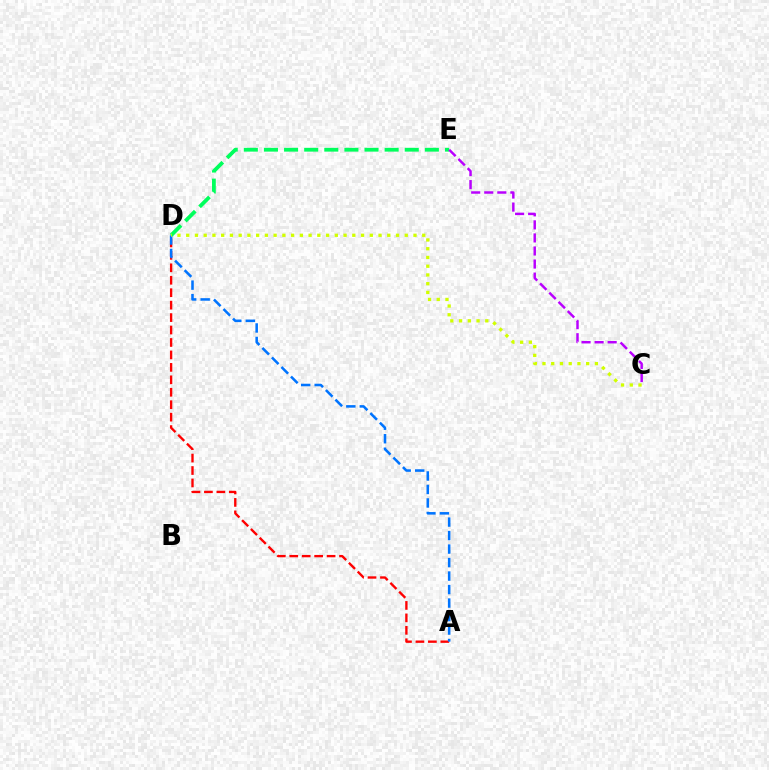{('A', 'D'): [{'color': '#ff0000', 'line_style': 'dashed', 'thickness': 1.69}, {'color': '#0074ff', 'line_style': 'dashed', 'thickness': 1.83}], ('D', 'E'): [{'color': '#00ff5c', 'line_style': 'dashed', 'thickness': 2.73}], ('C', 'E'): [{'color': '#b900ff', 'line_style': 'dashed', 'thickness': 1.77}], ('C', 'D'): [{'color': '#d1ff00', 'line_style': 'dotted', 'thickness': 2.38}]}